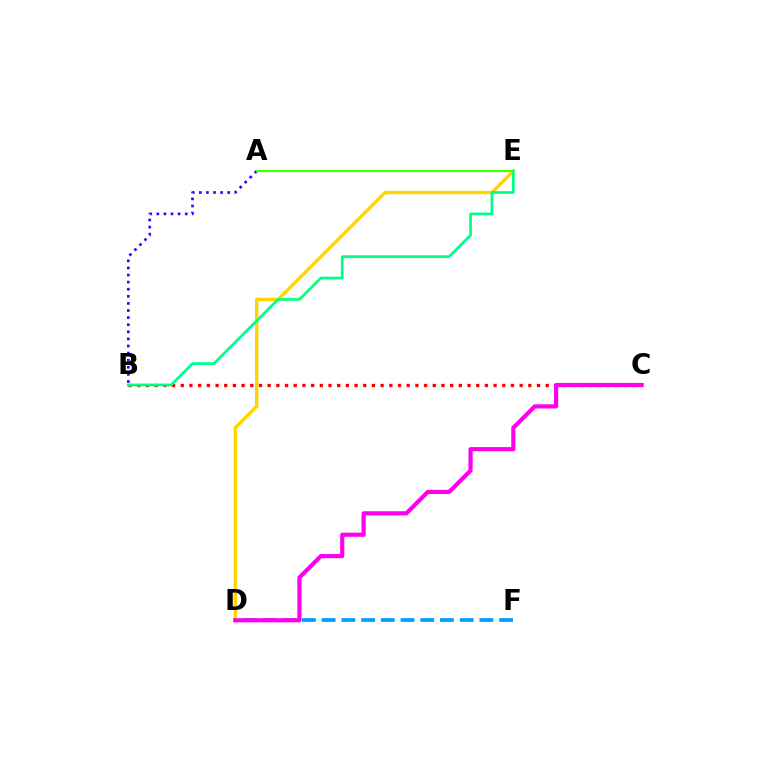{('D', 'F'): [{'color': '#009eff', 'line_style': 'dashed', 'thickness': 2.68}], ('B', 'C'): [{'color': '#ff0000', 'line_style': 'dotted', 'thickness': 2.36}], ('D', 'E'): [{'color': '#ffd500', 'line_style': 'solid', 'thickness': 2.44}], ('A', 'B'): [{'color': '#3700ff', 'line_style': 'dotted', 'thickness': 1.93}], ('B', 'E'): [{'color': '#00ff86', 'line_style': 'solid', 'thickness': 1.97}], ('A', 'E'): [{'color': '#4fff00', 'line_style': 'solid', 'thickness': 1.63}], ('C', 'D'): [{'color': '#ff00ed', 'line_style': 'solid', 'thickness': 2.99}]}